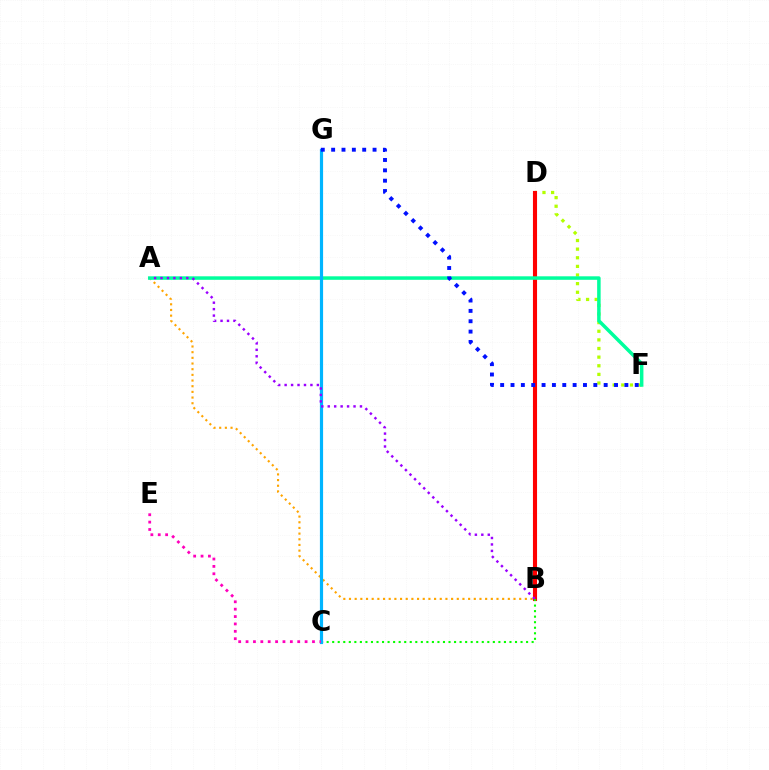{('D', 'F'): [{'color': '#b3ff00', 'line_style': 'dotted', 'thickness': 2.34}], ('A', 'B'): [{'color': '#ffa500', 'line_style': 'dotted', 'thickness': 1.54}, {'color': '#9b00ff', 'line_style': 'dotted', 'thickness': 1.75}], ('B', 'D'): [{'color': '#ff0000', 'line_style': 'solid', 'thickness': 2.95}], ('B', 'C'): [{'color': '#08ff00', 'line_style': 'dotted', 'thickness': 1.51}], ('A', 'F'): [{'color': '#00ff9d', 'line_style': 'solid', 'thickness': 2.52}], ('C', 'G'): [{'color': '#00b5ff', 'line_style': 'solid', 'thickness': 2.29}], ('C', 'E'): [{'color': '#ff00bd', 'line_style': 'dotted', 'thickness': 2.0}], ('F', 'G'): [{'color': '#0010ff', 'line_style': 'dotted', 'thickness': 2.81}]}